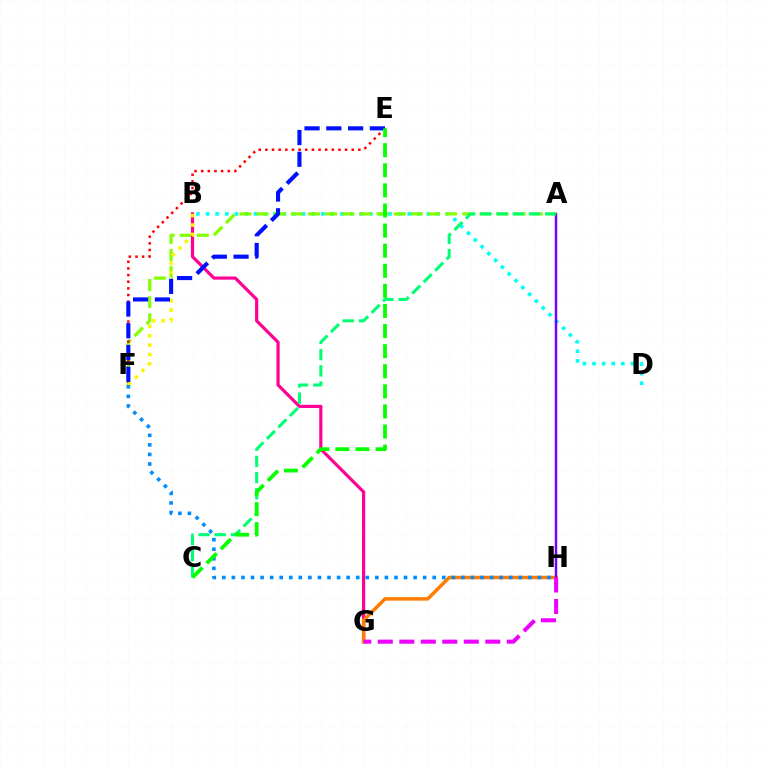{('B', 'D'): [{'color': '#00fff6', 'line_style': 'dotted', 'thickness': 2.61}], ('A', 'F'): [{'color': '#84ff00', 'line_style': 'dashed', 'thickness': 2.33}], ('B', 'G'): [{'color': '#ff0094', 'line_style': 'solid', 'thickness': 2.29}], ('E', 'F'): [{'color': '#ff0000', 'line_style': 'dotted', 'thickness': 1.8}, {'color': '#0010ff', 'line_style': 'dashed', 'thickness': 2.96}], ('G', 'H'): [{'color': '#ff7c00', 'line_style': 'solid', 'thickness': 2.51}, {'color': '#ee00ff', 'line_style': 'dashed', 'thickness': 2.92}], ('B', 'F'): [{'color': '#fcf500', 'line_style': 'dotted', 'thickness': 2.55}], ('A', 'H'): [{'color': '#7200ff', 'line_style': 'solid', 'thickness': 1.76}], ('A', 'C'): [{'color': '#00ff74', 'line_style': 'dashed', 'thickness': 2.2}], ('F', 'H'): [{'color': '#008cff', 'line_style': 'dotted', 'thickness': 2.6}], ('C', 'E'): [{'color': '#08ff00', 'line_style': 'dashed', 'thickness': 2.73}]}